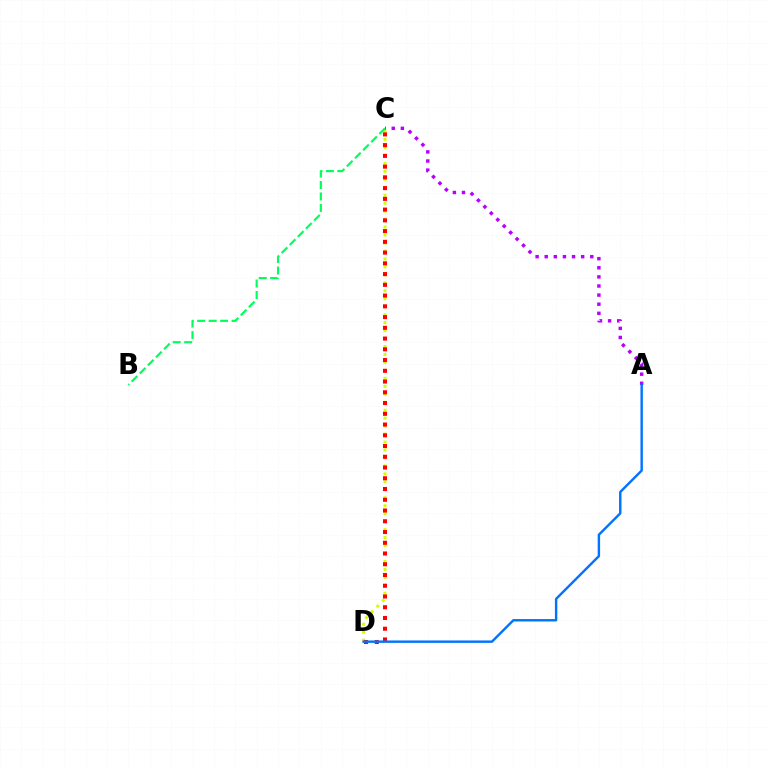{('C', 'D'): [{'color': '#d1ff00', 'line_style': 'dotted', 'thickness': 2.16}, {'color': '#ff0000', 'line_style': 'dotted', 'thickness': 2.92}], ('A', 'C'): [{'color': '#b900ff', 'line_style': 'dotted', 'thickness': 2.48}], ('A', 'D'): [{'color': '#0074ff', 'line_style': 'solid', 'thickness': 1.74}], ('B', 'C'): [{'color': '#00ff5c', 'line_style': 'dashed', 'thickness': 1.56}]}